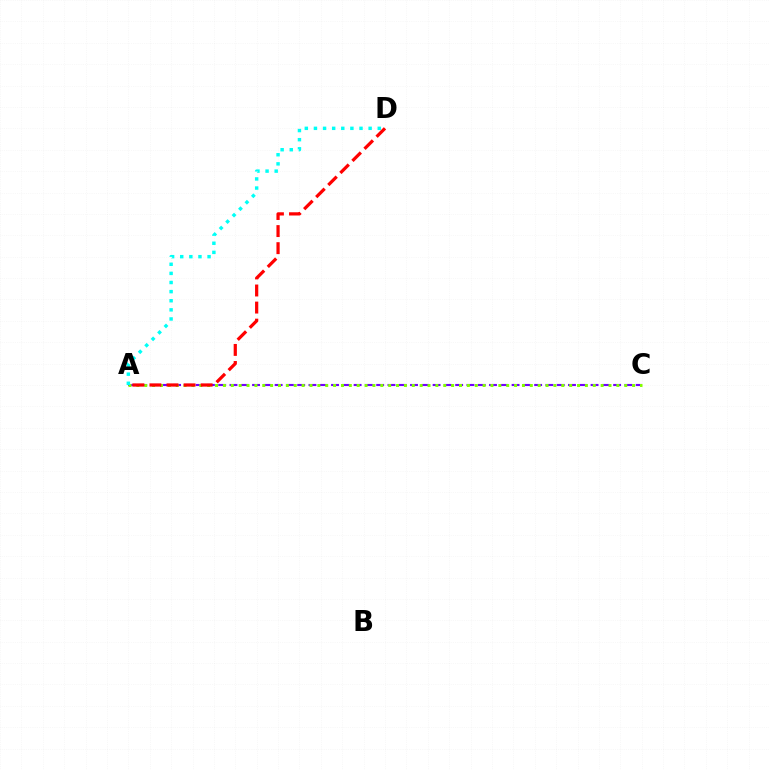{('A', 'C'): [{'color': '#7200ff', 'line_style': 'dashed', 'thickness': 1.53}, {'color': '#84ff00', 'line_style': 'dotted', 'thickness': 2.14}], ('A', 'D'): [{'color': '#ff0000', 'line_style': 'dashed', 'thickness': 2.32}, {'color': '#00fff6', 'line_style': 'dotted', 'thickness': 2.48}]}